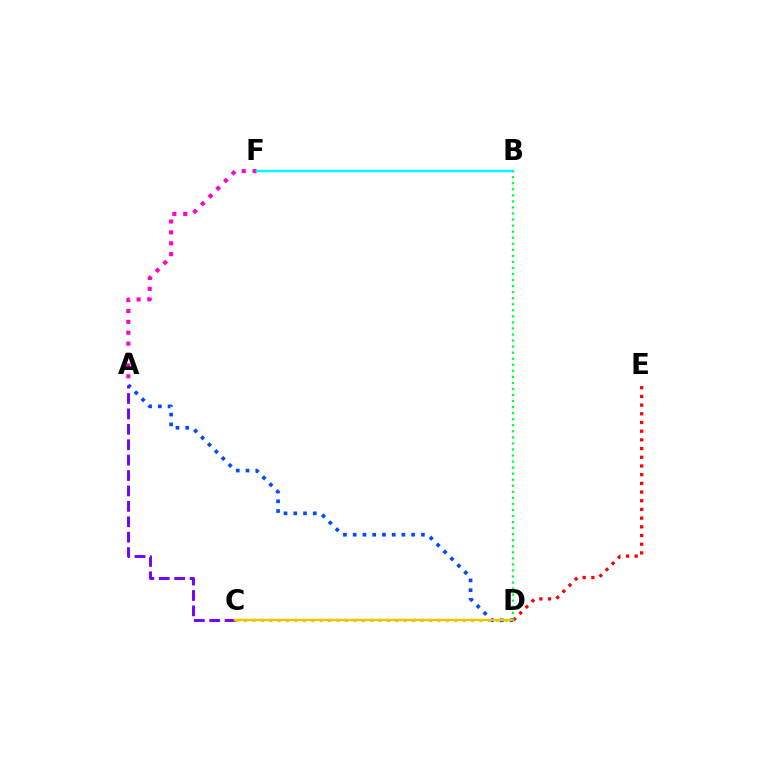{('A', 'F'): [{'color': '#ff00cf', 'line_style': 'dotted', 'thickness': 2.96}], ('A', 'D'): [{'color': '#004bff', 'line_style': 'dotted', 'thickness': 2.65}], ('D', 'E'): [{'color': '#ff0000', 'line_style': 'dotted', 'thickness': 2.36}], ('B', 'F'): [{'color': '#00fff6', 'line_style': 'solid', 'thickness': 1.79}], ('C', 'D'): [{'color': '#84ff00', 'line_style': 'dotted', 'thickness': 2.28}, {'color': '#ffbd00', 'line_style': 'solid', 'thickness': 1.72}], ('A', 'C'): [{'color': '#7200ff', 'line_style': 'dashed', 'thickness': 2.09}], ('B', 'D'): [{'color': '#00ff39', 'line_style': 'dotted', 'thickness': 1.64}]}